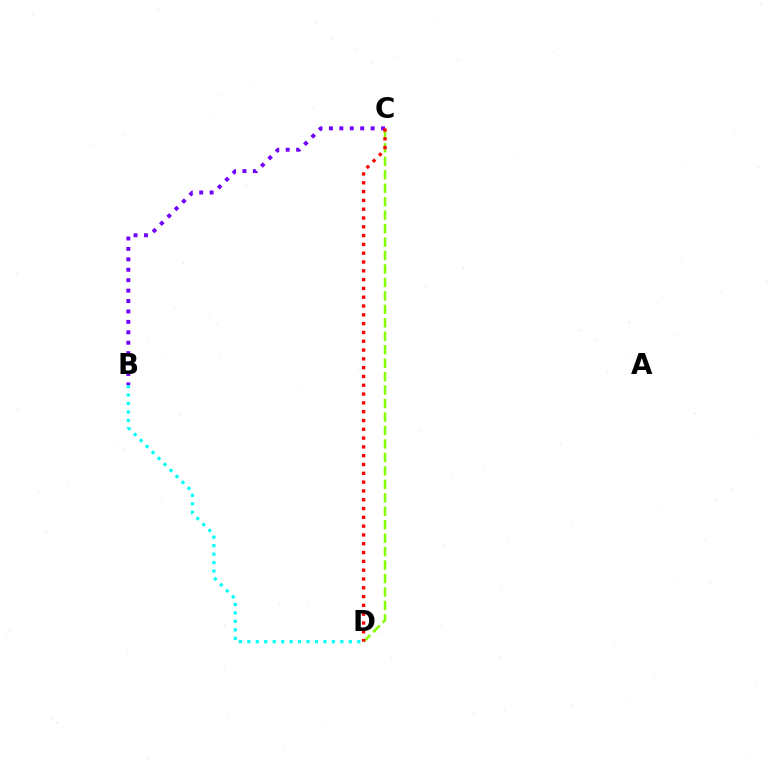{('C', 'D'): [{'color': '#84ff00', 'line_style': 'dashed', 'thickness': 1.83}, {'color': '#ff0000', 'line_style': 'dotted', 'thickness': 2.39}], ('B', 'C'): [{'color': '#7200ff', 'line_style': 'dotted', 'thickness': 2.83}], ('B', 'D'): [{'color': '#00fff6', 'line_style': 'dotted', 'thickness': 2.3}]}